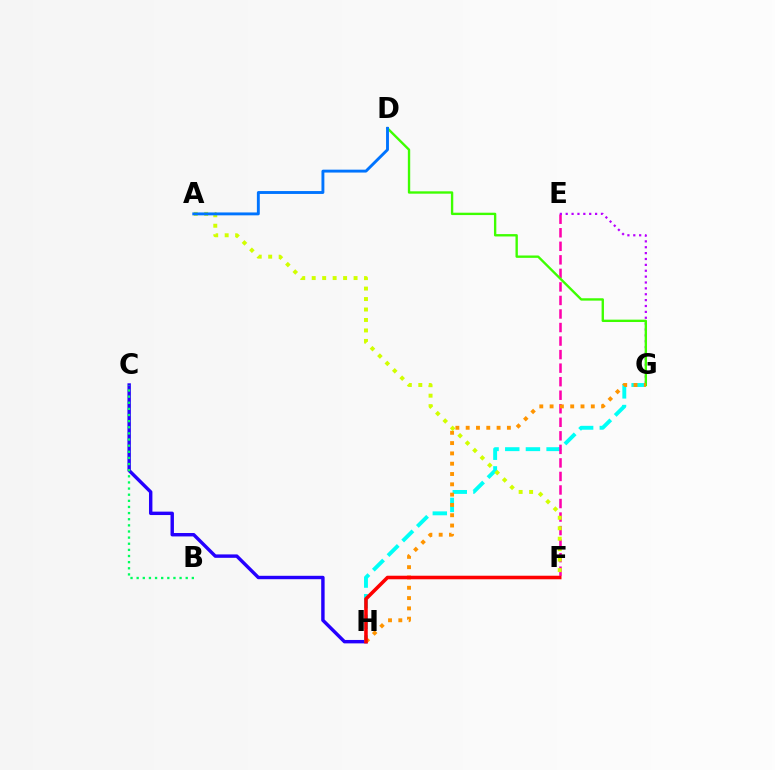{('C', 'H'): [{'color': '#2500ff', 'line_style': 'solid', 'thickness': 2.46}], ('G', 'H'): [{'color': '#00fff6', 'line_style': 'dashed', 'thickness': 2.81}, {'color': '#ff9400', 'line_style': 'dotted', 'thickness': 2.8}], ('E', 'F'): [{'color': '#ff00ac', 'line_style': 'dashed', 'thickness': 1.84}], ('E', 'G'): [{'color': '#b900ff', 'line_style': 'dotted', 'thickness': 1.6}], ('D', 'G'): [{'color': '#3dff00', 'line_style': 'solid', 'thickness': 1.7}], ('A', 'F'): [{'color': '#d1ff00', 'line_style': 'dotted', 'thickness': 2.84}], ('A', 'D'): [{'color': '#0074ff', 'line_style': 'solid', 'thickness': 2.08}], ('F', 'H'): [{'color': '#ff0000', 'line_style': 'solid', 'thickness': 2.56}], ('B', 'C'): [{'color': '#00ff5c', 'line_style': 'dotted', 'thickness': 1.67}]}